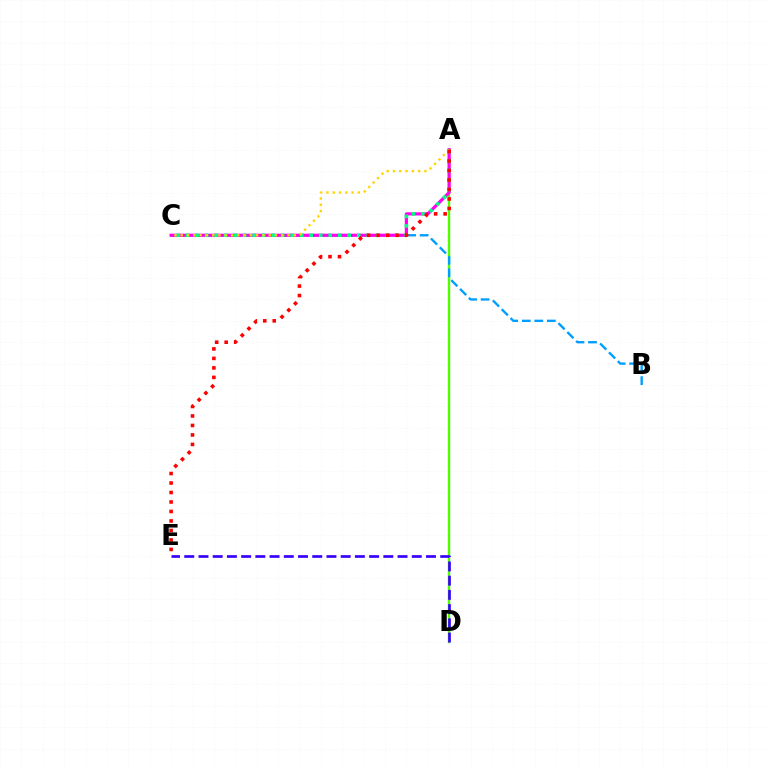{('A', 'D'): [{'color': '#4fff00', 'line_style': 'solid', 'thickness': 1.71}], ('B', 'C'): [{'color': '#009eff', 'line_style': 'dashed', 'thickness': 1.7}], ('A', 'C'): [{'color': '#ff00ed', 'line_style': 'solid', 'thickness': 2.3}, {'color': '#00ff86', 'line_style': 'dotted', 'thickness': 2.58}, {'color': '#ffd500', 'line_style': 'dotted', 'thickness': 1.71}], ('A', 'E'): [{'color': '#ff0000', 'line_style': 'dotted', 'thickness': 2.58}], ('D', 'E'): [{'color': '#3700ff', 'line_style': 'dashed', 'thickness': 1.93}]}